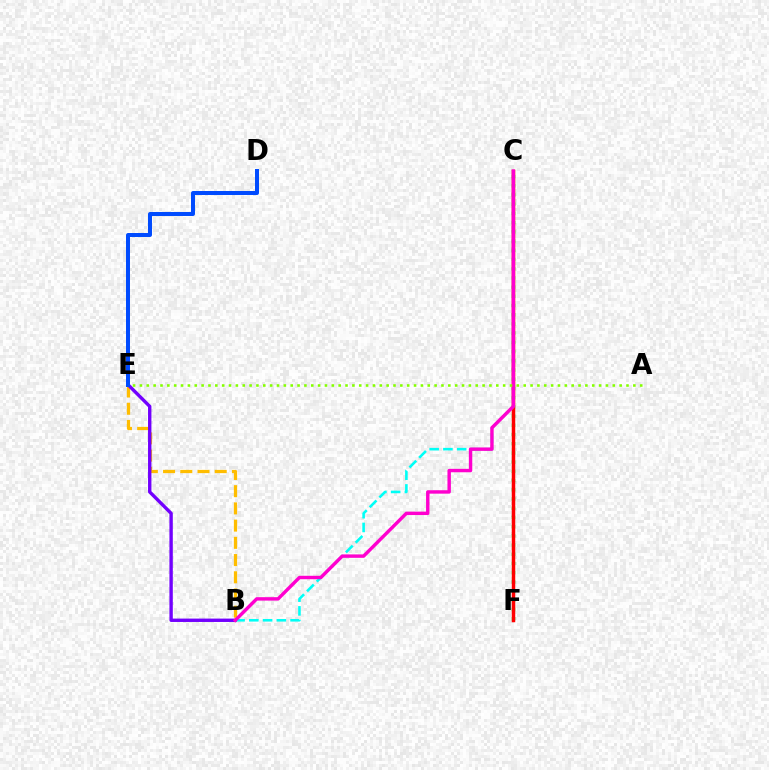{('C', 'F'): [{'color': '#00ff39', 'line_style': 'dotted', 'thickness': 2.5}, {'color': '#ff0000', 'line_style': 'solid', 'thickness': 2.51}], ('B', 'E'): [{'color': '#ffbd00', 'line_style': 'dashed', 'thickness': 2.34}, {'color': '#7200ff', 'line_style': 'solid', 'thickness': 2.44}], ('B', 'C'): [{'color': '#00fff6', 'line_style': 'dashed', 'thickness': 1.87}, {'color': '#ff00cf', 'line_style': 'solid', 'thickness': 2.46}], ('D', 'E'): [{'color': '#004bff', 'line_style': 'solid', 'thickness': 2.87}], ('A', 'E'): [{'color': '#84ff00', 'line_style': 'dotted', 'thickness': 1.86}]}